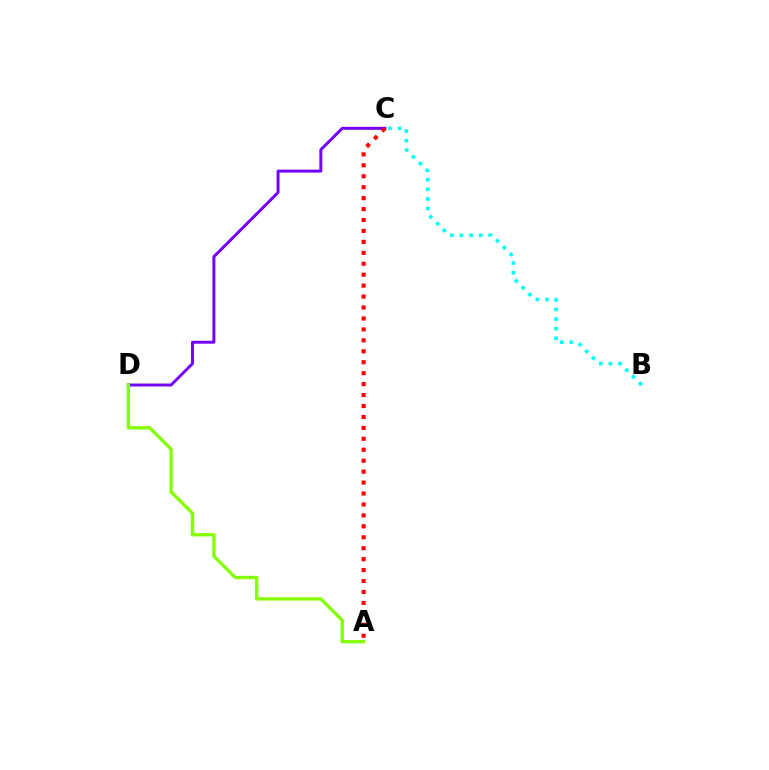{('C', 'D'): [{'color': '#7200ff', 'line_style': 'solid', 'thickness': 2.12}], ('A', 'D'): [{'color': '#84ff00', 'line_style': 'solid', 'thickness': 2.41}], ('A', 'C'): [{'color': '#ff0000', 'line_style': 'dotted', 'thickness': 2.97}], ('B', 'C'): [{'color': '#00fff6', 'line_style': 'dotted', 'thickness': 2.6}]}